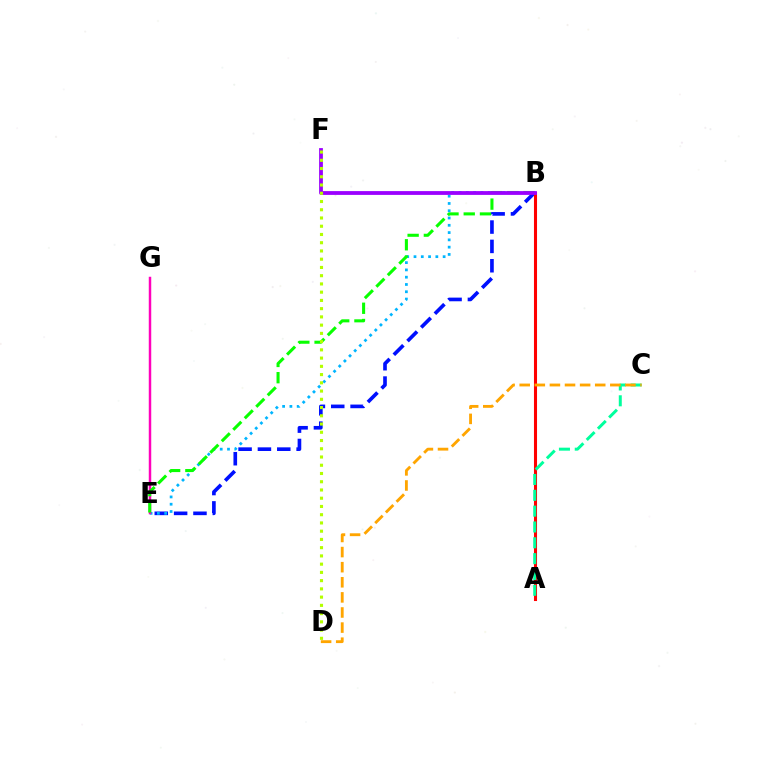{('B', 'E'): [{'color': '#0010ff', 'line_style': 'dashed', 'thickness': 2.63}, {'color': '#00b5ff', 'line_style': 'dotted', 'thickness': 1.98}, {'color': '#08ff00', 'line_style': 'dashed', 'thickness': 2.21}], ('E', 'G'): [{'color': '#ff00bd', 'line_style': 'solid', 'thickness': 1.78}], ('A', 'B'): [{'color': '#ff0000', 'line_style': 'solid', 'thickness': 2.21}], ('B', 'F'): [{'color': '#9b00ff', 'line_style': 'solid', 'thickness': 2.73}], ('D', 'F'): [{'color': '#b3ff00', 'line_style': 'dotted', 'thickness': 2.24}], ('A', 'C'): [{'color': '#00ff9d', 'line_style': 'dashed', 'thickness': 2.15}], ('C', 'D'): [{'color': '#ffa500', 'line_style': 'dashed', 'thickness': 2.05}]}